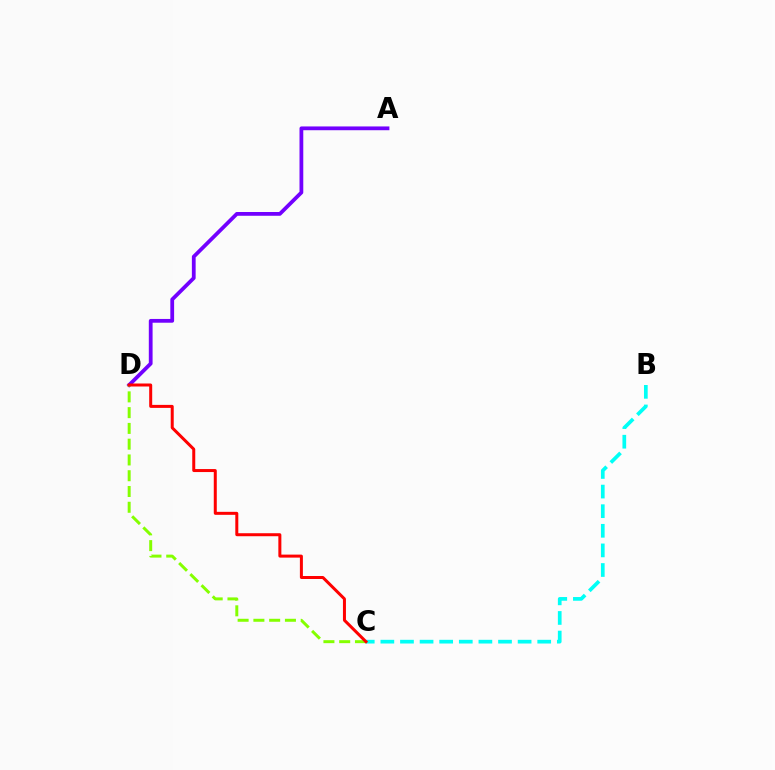{('A', 'D'): [{'color': '#7200ff', 'line_style': 'solid', 'thickness': 2.72}], ('B', 'C'): [{'color': '#00fff6', 'line_style': 'dashed', 'thickness': 2.66}], ('C', 'D'): [{'color': '#84ff00', 'line_style': 'dashed', 'thickness': 2.14}, {'color': '#ff0000', 'line_style': 'solid', 'thickness': 2.16}]}